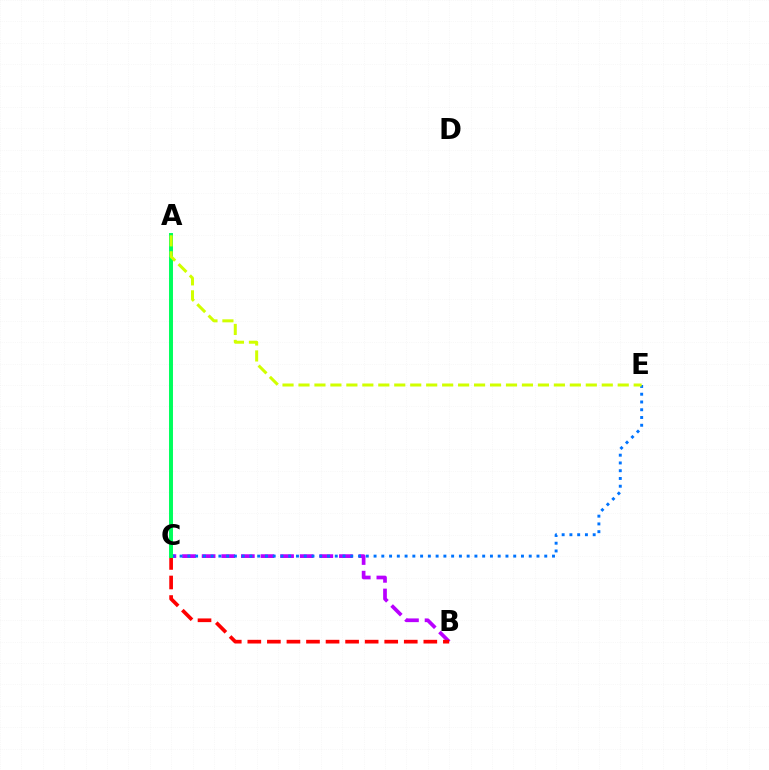{('B', 'C'): [{'color': '#b900ff', 'line_style': 'dashed', 'thickness': 2.66}, {'color': '#ff0000', 'line_style': 'dashed', 'thickness': 2.66}], ('C', 'E'): [{'color': '#0074ff', 'line_style': 'dotted', 'thickness': 2.11}], ('A', 'C'): [{'color': '#00ff5c', 'line_style': 'solid', 'thickness': 2.85}], ('A', 'E'): [{'color': '#d1ff00', 'line_style': 'dashed', 'thickness': 2.17}]}